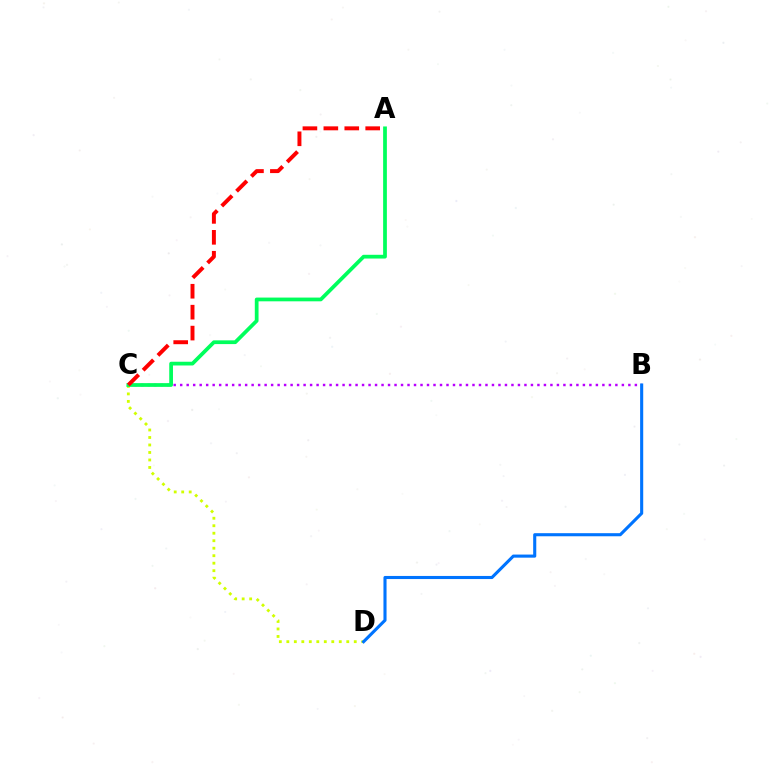{('C', 'D'): [{'color': '#d1ff00', 'line_style': 'dotted', 'thickness': 2.04}], ('B', 'C'): [{'color': '#b900ff', 'line_style': 'dotted', 'thickness': 1.76}], ('A', 'C'): [{'color': '#00ff5c', 'line_style': 'solid', 'thickness': 2.69}, {'color': '#ff0000', 'line_style': 'dashed', 'thickness': 2.84}], ('B', 'D'): [{'color': '#0074ff', 'line_style': 'solid', 'thickness': 2.23}]}